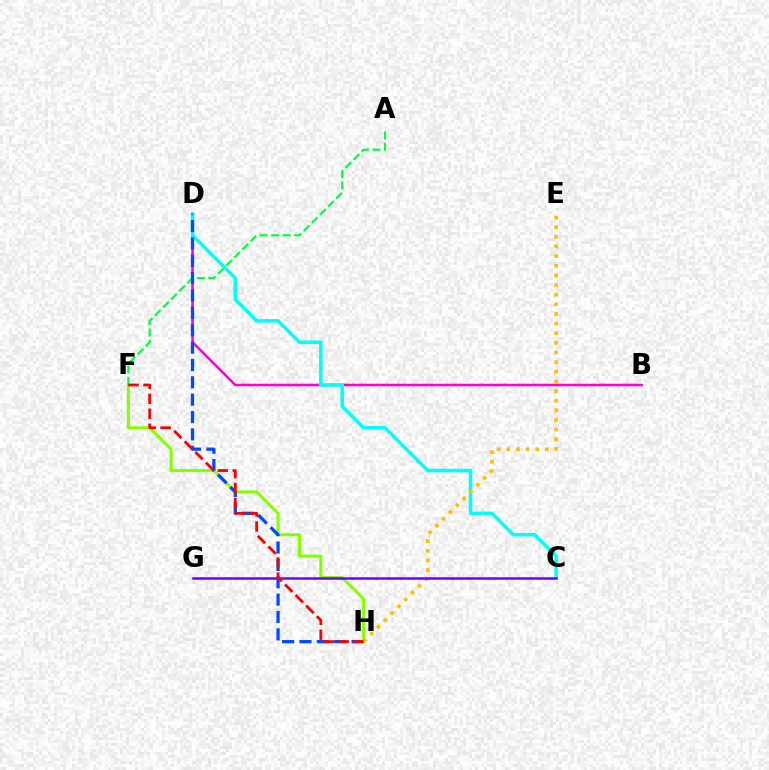{('F', 'H'): [{'color': '#84ff00', 'line_style': 'solid', 'thickness': 2.18}, {'color': '#ff0000', 'line_style': 'dashed', 'thickness': 2.03}], ('B', 'D'): [{'color': '#ff00cf', 'line_style': 'solid', 'thickness': 1.81}], ('A', 'F'): [{'color': '#00ff39', 'line_style': 'dashed', 'thickness': 1.56}], ('C', 'D'): [{'color': '#00fff6', 'line_style': 'solid', 'thickness': 2.53}], ('D', 'H'): [{'color': '#004bff', 'line_style': 'dashed', 'thickness': 2.36}], ('E', 'H'): [{'color': '#ffbd00', 'line_style': 'dotted', 'thickness': 2.62}], ('C', 'G'): [{'color': '#7200ff', 'line_style': 'solid', 'thickness': 1.81}]}